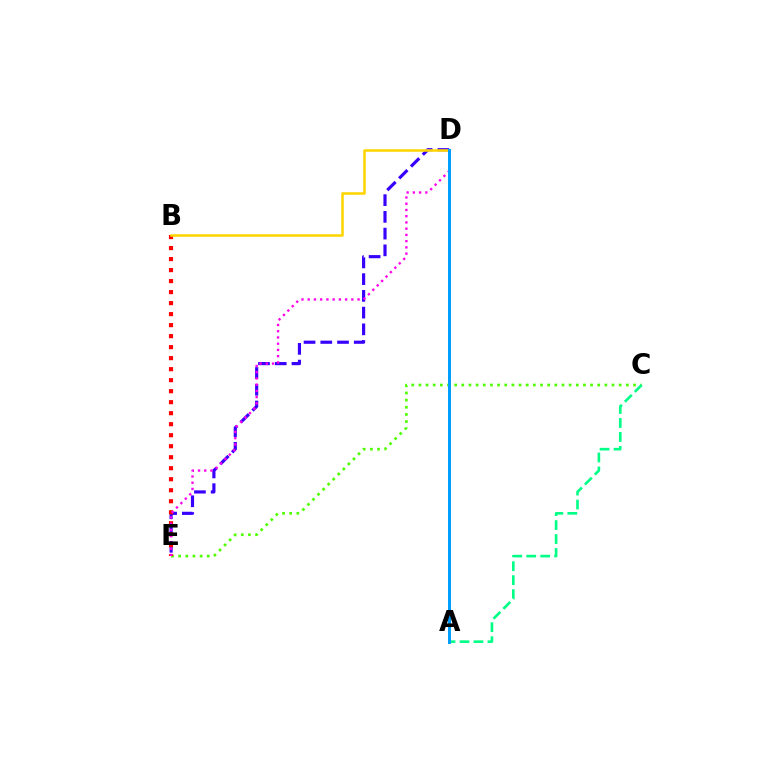{('D', 'E'): [{'color': '#3700ff', 'line_style': 'dashed', 'thickness': 2.27}, {'color': '#ff00ed', 'line_style': 'dotted', 'thickness': 1.69}], ('C', 'E'): [{'color': '#4fff00', 'line_style': 'dotted', 'thickness': 1.94}], ('A', 'C'): [{'color': '#00ff86', 'line_style': 'dashed', 'thickness': 1.9}], ('B', 'E'): [{'color': '#ff0000', 'line_style': 'dotted', 'thickness': 2.99}], ('B', 'D'): [{'color': '#ffd500', 'line_style': 'solid', 'thickness': 1.84}], ('A', 'D'): [{'color': '#009eff', 'line_style': 'solid', 'thickness': 2.16}]}